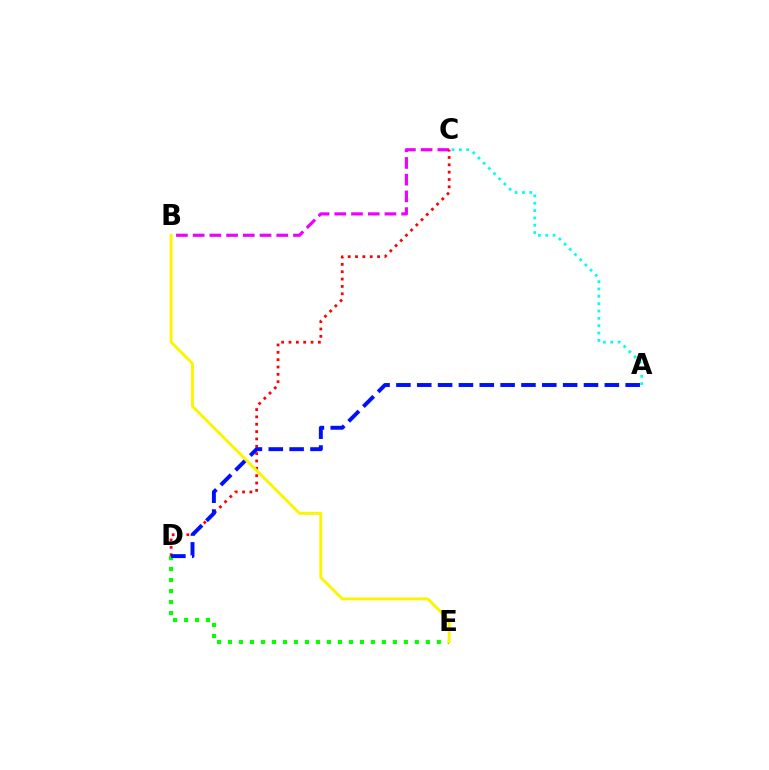{('B', 'C'): [{'color': '#ee00ff', 'line_style': 'dashed', 'thickness': 2.27}], ('D', 'E'): [{'color': '#08ff00', 'line_style': 'dotted', 'thickness': 2.99}], ('C', 'D'): [{'color': '#ff0000', 'line_style': 'dotted', 'thickness': 2.0}], ('A', 'D'): [{'color': '#0010ff', 'line_style': 'dashed', 'thickness': 2.83}], ('B', 'E'): [{'color': '#fcf500', 'line_style': 'solid', 'thickness': 2.11}], ('A', 'C'): [{'color': '#00fff6', 'line_style': 'dotted', 'thickness': 2.0}]}